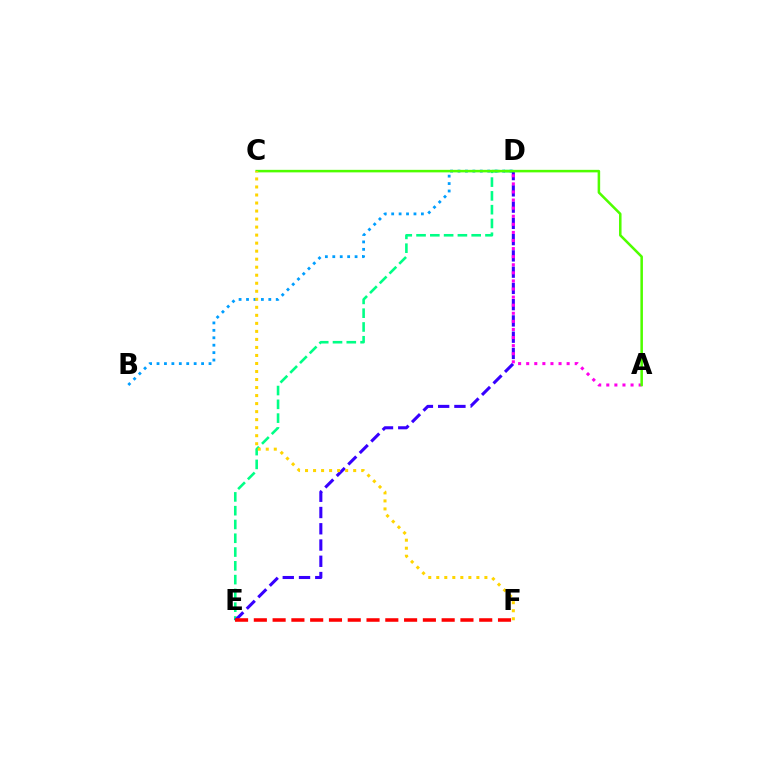{('D', 'E'): [{'color': '#00ff86', 'line_style': 'dashed', 'thickness': 1.87}, {'color': '#3700ff', 'line_style': 'dashed', 'thickness': 2.21}], ('B', 'D'): [{'color': '#009eff', 'line_style': 'dotted', 'thickness': 2.02}], ('E', 'F'): [{'color': '#ff0000', 'line_style': 'dashed', 'thickness': 2.55}], ('A', 'D'): [{'color': '#ff00ed', 'line_style': 'dotted', 'thickness': 2.2}], ('A', 'C'): [{'color': '#4fff00', 'line_style': 'solid', 'thickness': 1.82}], ('C', 'F'): [{'color': '#ffd500', 'line_style': 'dotted', 'thickness': 2.18}]}